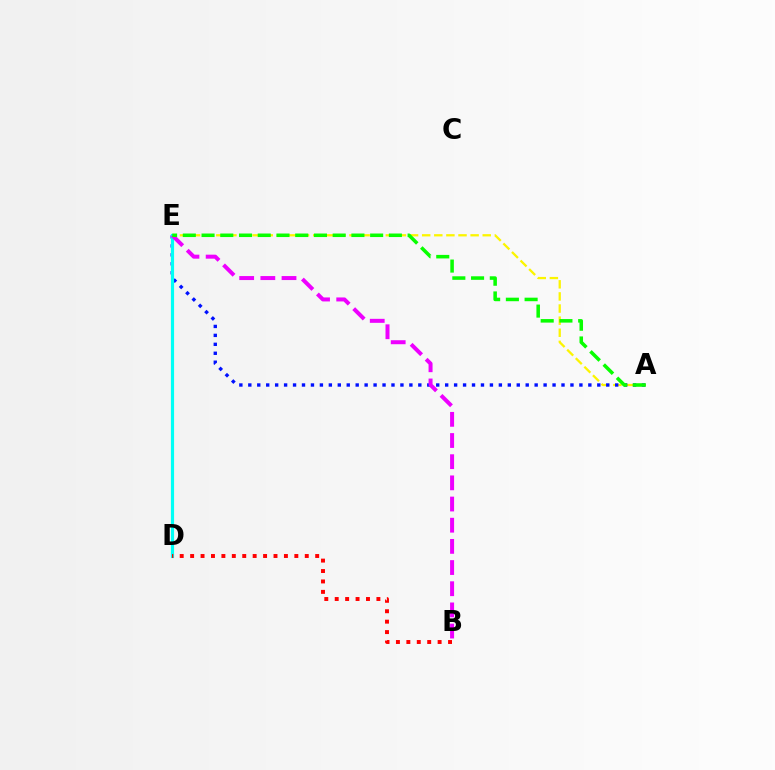{('A', 'E'): [{'color': '#fcf500', 'line_style': 'dashed', 'thickness': 1.65}, {'color': '#0010ff', 'line_style': 'dotted', 'thickness': 2.43}, {'color': '#08ff00', 'line_style': 'dashed', 'thickness': 2.54}], ('D', 'E'): [{'color': '#00fff6', 'line_style': 'solid', 'thickness': 2.28}], ('B', 'D'): [{'color': '#ff0000', 'line_style': 'dotted', 'thickness': 2.83}], ('B', 'E'): [{'color': '#ee00ff', 'line_style': 'dashed', 'thickness': 2.88}]}